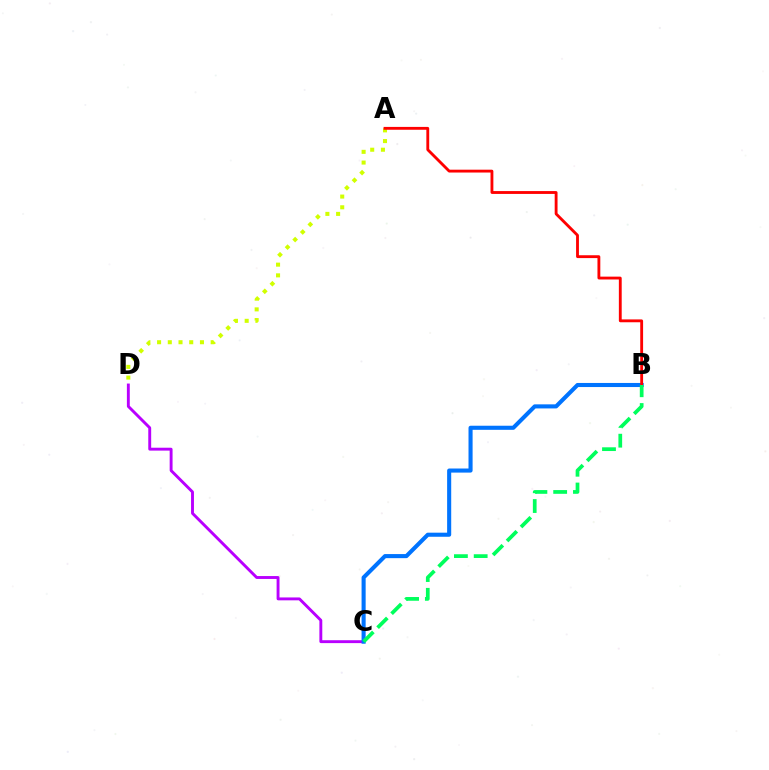{('C', 'D'): [{'color': '#b900ff', 'line_style': 'solid', 'thickness': 2.09}], ('B', 'C'): [{'color': '#0074ff', 'line_style': 'solid', 'thickness': 2.94}, {'color': '#00ff5c', 'line_style': 'dashed', 'thickness': 2.69}], ('A', 'D'): [{'color': '#d1ff00', 'line_style': 'dotted', 'thickness': 2.91}], ('A', 'B'): [{'color': '#ff0000', 'line_style': 'solid', 'thickness': 2.05}]}